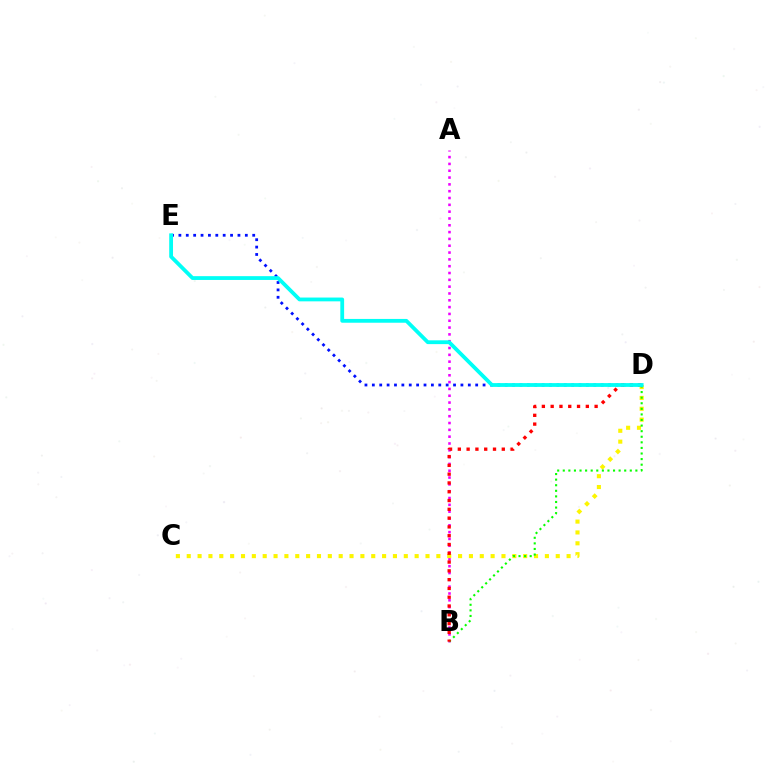{('C', 'D'): [{'color': '#fcf500', 'line_style': 'dotted', 'thickness': 2.95}], ('D', 'E'): [{'color': '#0010ff', 'line_style': 'dotted', 'thickness': 2.01}, {'color': '#00fff6', 'line_style': 'solid', 'thickness': 2.73}], ('A', 'B'): [{'color': '#ee00ff', 'line_style': 'dotted', 'thickness': 1.85}], ('B', 'D'): [{'color': '#08ff00', 'line_style': 'dotted', 'thickness': 1.52}, {'color': '#ff0000', 'line_style': 'dotted', 'thickness': 2.39}]}